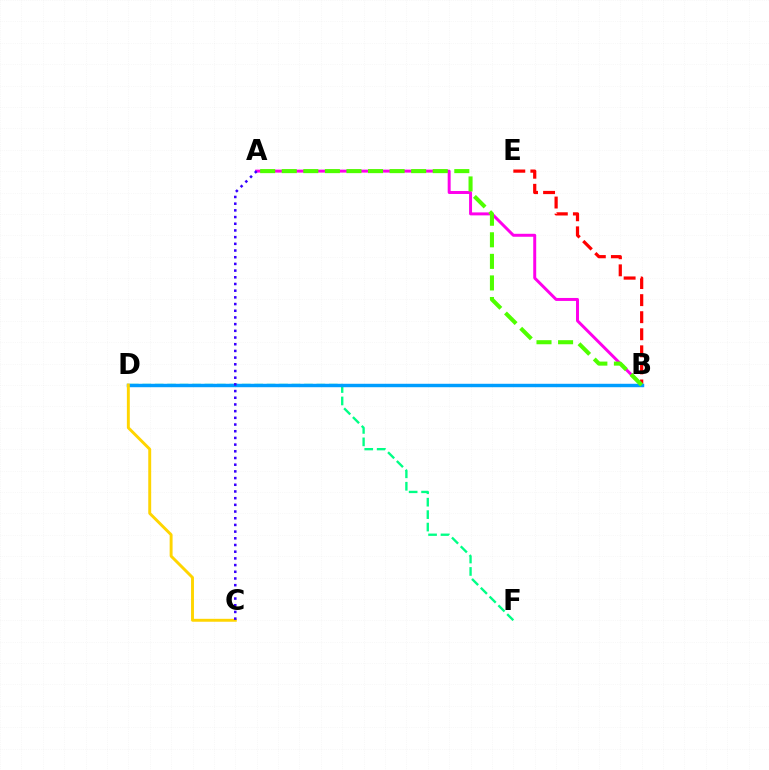{('D', 'F'): [{'color': '#00ff86', 'line_style': 'dashed', 'thickness': 1.69}], ('B', 'E'): [{'color': '#ff0000', 'line_style': 'dashed', 'thickness': 2.32}], ('A', 'B'): [{'color': '#ff00ed', 'line_style': 'solid', 'thickness': 2.14}, {'color': '#4fff00', 'line_style': 'dashed', 'thickness': 2.93}], ('B', 'D'): [{'color': '#009eff', 'line_style': 'solid', 'thickness': 2.47}], ('C', 'D'): [{'color': '#ffd500', 'line_style': 'solid', 'thickness': 2.11}], ('A', 'C'): [{'color': '#3700ff', 'line_style': 'dotted', 'thickness': 1.82}]}